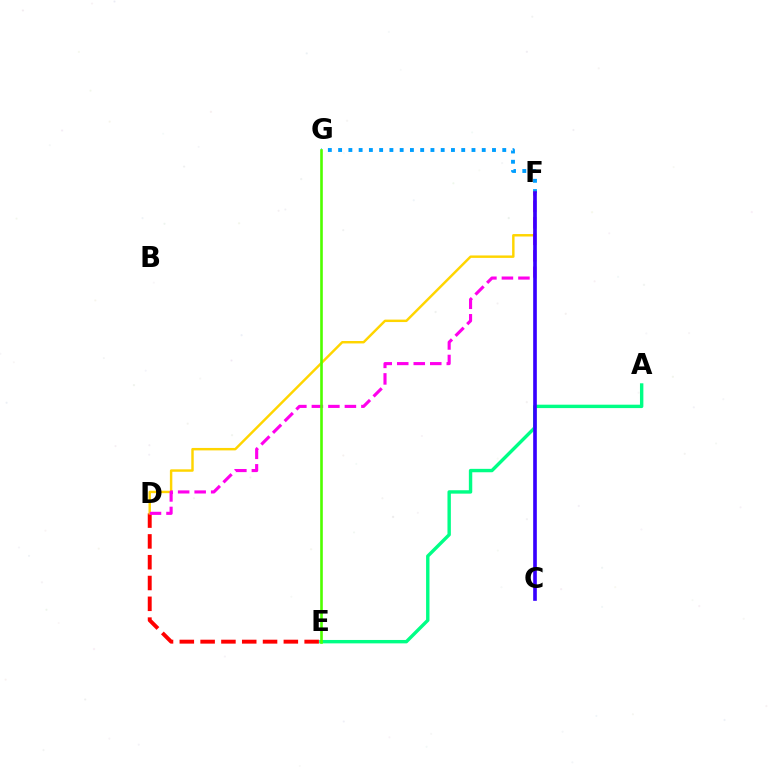{('F', 'G'): [{'color': '#009eff', 'line_style': 'dotted', 'thickness': 2.79}], ('D', 'E'): [{'color': '#ff0000', 'line_style': 'dashed', 'thickness': 2.83}], ('A', 'E'): [{'color': '#00ff86', 'line_style': 'solid', 'thickness': 2.45}], ('D', 'F'): [{'color': '#ffd500', 'line_style': 'solid', 'thickness': 1.76}, {'color': '#ff00ed', 'line_style': 'dashed', 'thickness': 2.24}], ('C', 'F'): [{'color': '#3700ff', 'line_style': 'solid', 'thickness': 2.62}], ('E', 'G'): [{'color': '#4fff00', 'line_style': 'solid', 'thickness': 1.89}]}